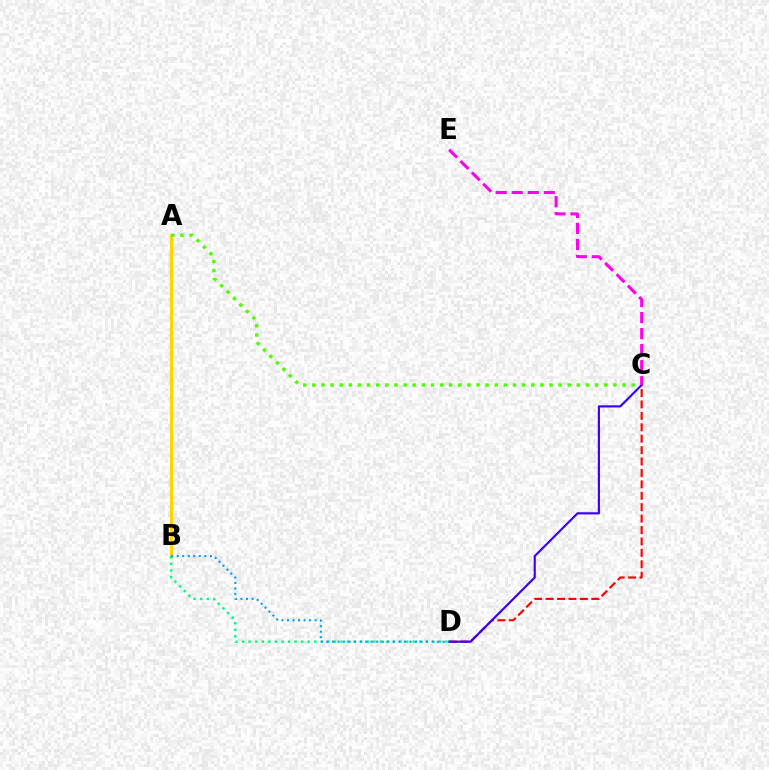{('A', 'B'): [{'color': '#ffd500', 'line_style': 'solid', 'thickness': 2.22}], ('C', 'D'): [{'color': '#ff0000', 'line_style': 'dashed', 'thickness': 1.55}, {'color': '#3700ff', 'line_style': 'solid', 'thickness': 1.55}], ('B', 'D'): [{'color': '#00ff86', 'line_style': 'dotted', 'thickness': 1.78}, {'color': '#009eff', 'line_style': 'dotted', 'thickness': 1.5}], ('A', 'C'): [{'color': '#4fff00', 'line_style': 'dotted', 'thickness': 2.48}], ('C', 'E'): [{'color': '#ff00ed', 'line_style': 'dashed', 'thickness': 2.18}]}